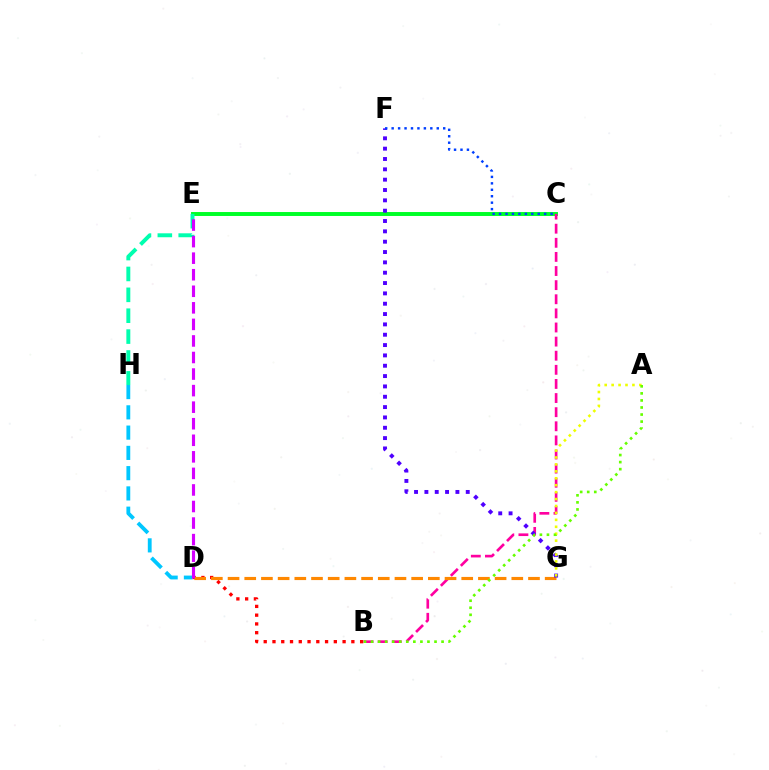{('C', 'E'): [{'color': '#00ff27', 'line_style': 'solid', 'thickness': 2.83}], ('B', 'C'): [{'color': '#ff00a0', 'line_style': 'dashed', 'thickness': 1.92}], ('B', 'D'): [{'color': '#ff0000', 'line_style': 'dotted', 'thickness': 2.38}], ('D', 'G'): [{'color': '#ff8800', 'line_style': 'dashed', 'thickness': 2.27}], ('E', 'H'): [{'color': '#00ffaf', 'line_style': 'dashed', 'thickness': 2.84}], ('F', 'G'): [{'color': '#4f00ff', 'line_style': 'dotted', 'thickness': 2.81}], ('D', 'H'): [{'color': '#00c7ff', 'line_style': 'dashed', 'thickness': 2.75}], ('A', 'G'): [{'color': '#eeff00', 'line_style': 'dotted', 'thickness': 1.88}], ('C', 'F'): [{'color': '#003fff', 'line_style': 'dotted', 'thickness': 1.75}], ('D', 'E'): [{'color': '#d600ff', 'line_style': 'dashed', 'thickness': 2.25}], ('A', 'B'): [{'color': '#66ff00', 'line_style': 'dotted', 'thickness': 1.92}]}